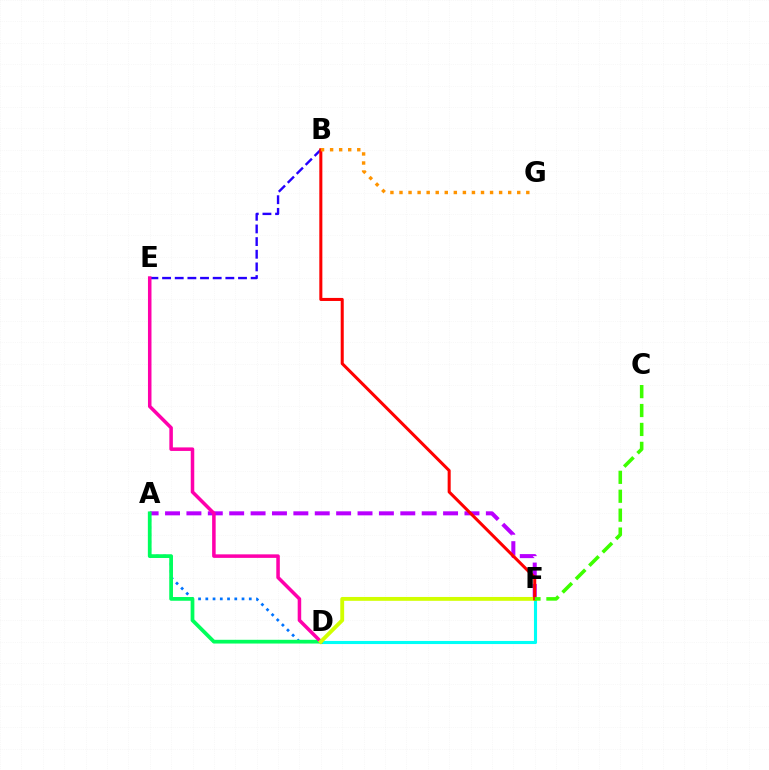{('A', 'D'): [{'color': '#0074ff', 'line_style': 'dotted', 'thickness': 1.97}, {'color': '#00ff5c', 'line_style': 'solid', 'thickness': 2.69}], ('A', 'F'): [{'color': '#b900ff', 'line_style': 'dashed', 'thickness': 2.91}], ('B', 'E'): [{'color': '#2500ff', 'line_style': 'dashed', 'thickness': 1.72}], ('D', 'F'): [{'color': '#00fff6', 'line_style': 'solid', 'thickness': 2.23}, {'color': '#d1ff00', 'line_style': 'solid', 'thickness': 2.78}], ('D', 'E'): [{'color': '#ff00ac', 'line_style': 'solid', 'thickness': 2.54}], ('B', 'F'): [{'color': '#ff0000', 'line_style': 'solid', 'thickness': 2.19}], ('B', 'G'): [{'color': '#ff9400', 'line_style': 'dotted', 'thickness': 2.46}], ('C', 'F'): [{'color': '#3dff00', 'line_style': 'dashed', 'thickness': 2.57}]}